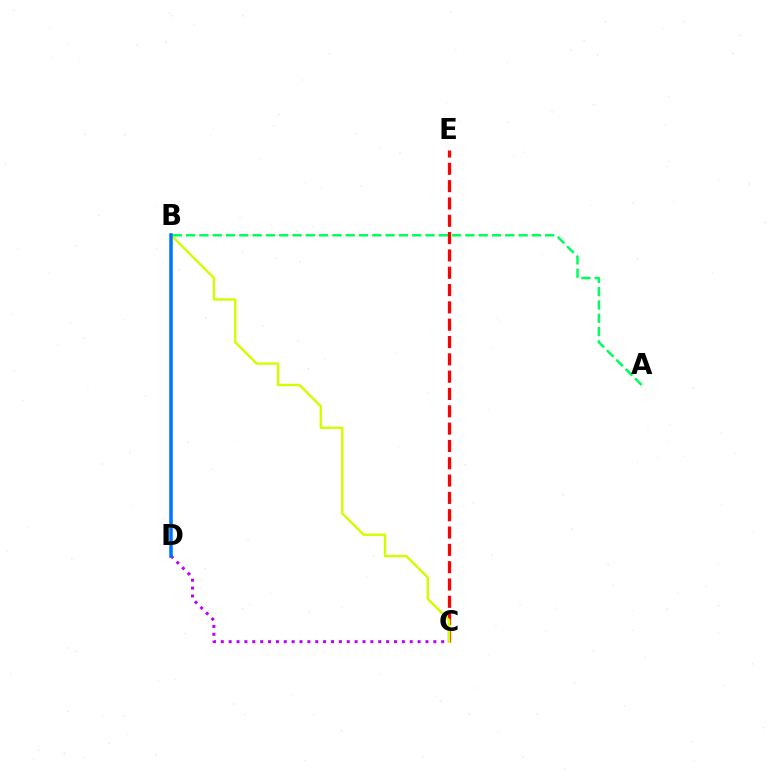{('A', 'B'): [{'color': '#00ff5c', 'line_style': 'dashed', 'thickness': 1.81}], ('C', 'D'): [{'color': '#b900ff', 'line_style': 'dotted', 'thickness': 2.14}], ('C', 'E'): [{'color': '#ff0000', 'line_style': 'dashed', 'thickness': 2.35}], ('B', 'C'): [{'color': '#d1ff00', 'line_style': 'solid', 'thickness': 1.75}], ('B', 'D'): [{'color': '#0074ff', 'line_style': 'solid', 'thickness': 2.53}]}